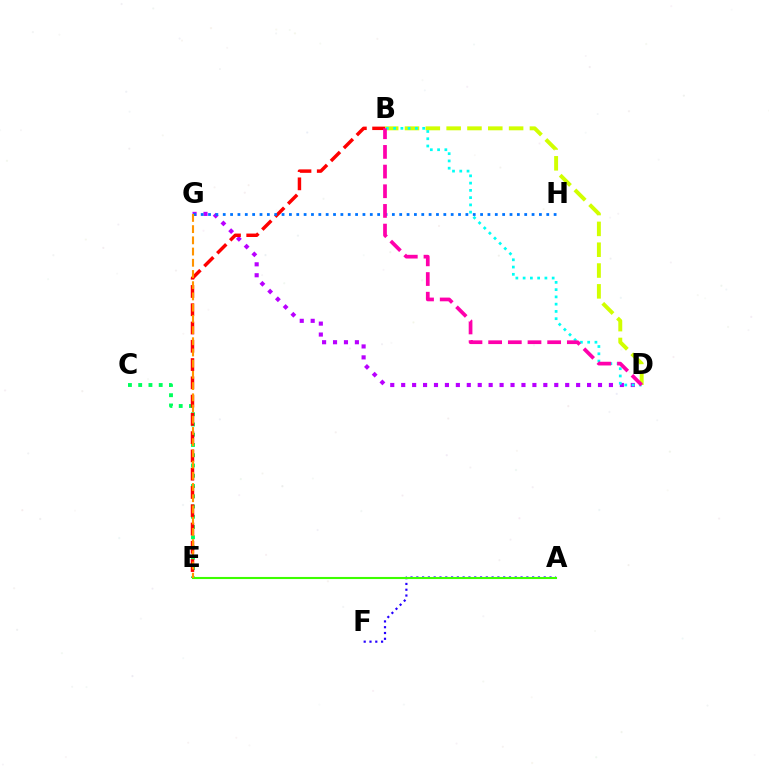{('A', 'F'): [{'color': '#2500ff', 'line_style': 'dotted', 'thickness': 1.57}], ('C', 'E'): [{'color': '#00ff5c', 'line_style': 'dotted', 'thickness': 2.79}], ('D', 'G'): [{'color': '#b900ff', 'line_style': 'dotted', 'thickness': 2.97}], ('B', 'D'): [{'color': '#d1ff00', 'line_style': 'dashed', 'thickness': 2.83}, {'color': '#00fff6', 'line_style': 'dotted', 'thickness': 1.97}, {'color': '#ff00ac', 'line_style': 'dashed', 'thickness': 2.67}], ('B', 'E'): [{'color': '#ff0000', 'line_style': 'dashed', 'thickness': 2.48}], ('G', 'H'): [{'color': '#0074ff', 'line_style': 'dotted', 'thickness': 2.0}], ('A', 'E'): [{'color': '#3dff00', 'line_style': 'solid', 'thickness': 1.51}], ('E', 'G'): [{'color': '#ff9400', 'line_style': 'dashed', 'thickness': 1.52}]}